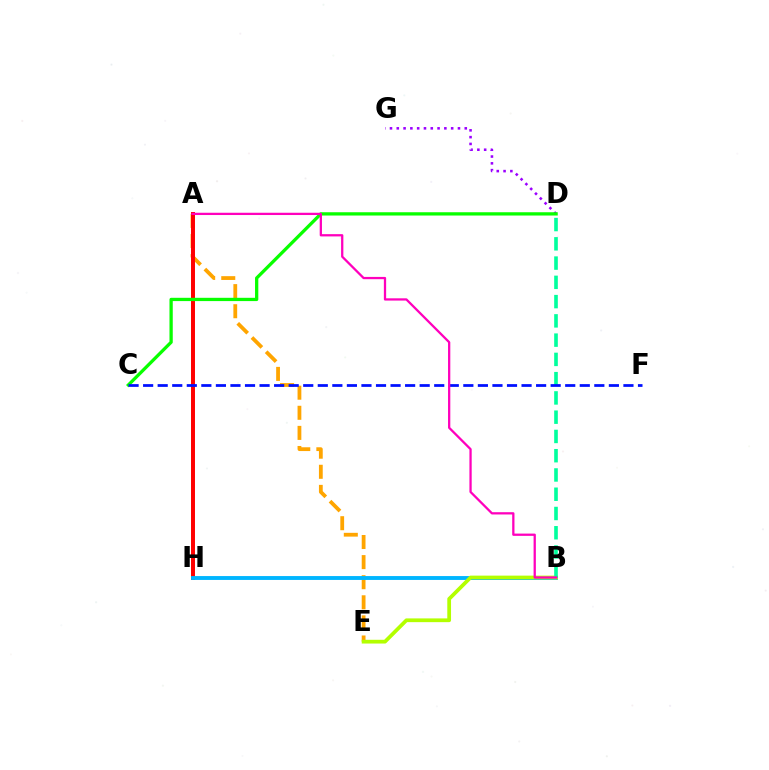{('A', 'E'): [{'color': '#ffa500', 'line_style': 'dashed', 'thickness': 2.73}], ('A', 'H'): [{'color': '#ff0000', 'line_style': 'solid', 'thickness': 2.86}], ('B', 'H'): [{'color': '#00b5ff', 'line_style': 'solid', 'thickness': 2.79}], ('D', 'G'): [{'color': '#9b00ff', 'line_style': 'dotted', 'thickness': 1.85}], ('B', 'E'): [{'color': '#b3ff00', 'line_style': 'solid', 'thickness': 2.7}], ('C', 'D'): [{'color': '#08ff00', 'line_style': 'solid', 'thickness': 2.36}], ('B', 'D'): [{'color': '#00ff9d', 'line_style': 'dashed', 'thickness': 2.62}], ('C', 'F'): [{'color': '#0010ff', 'line_style': 'dashed', 'thickness': 1.98}], ('A', 'B'): [{'color': '#ff00bd', 'line_style': 'solid', 'thickness': 1.64}]}